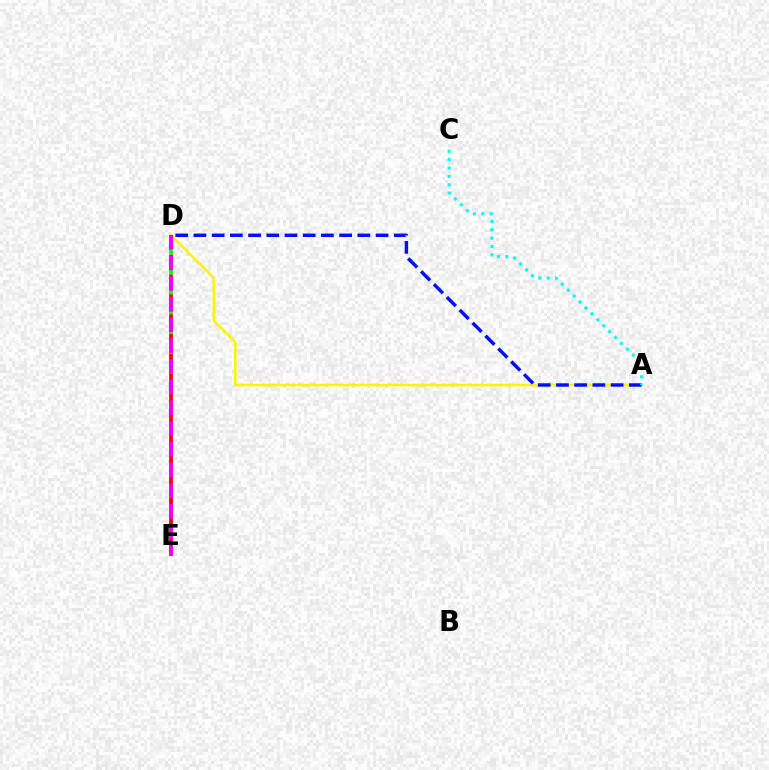{('A', 'D'): [{'color': '#fcf500', 'line_style': 'solid', 'thickness': 1.86}, {'color': '#0010ff', 'line_style': 'dashed', 'thickness': 2.47}], ('D', 'E'): [{'color': '#08ff00', 'line_style': 'dashed', 'thickness': 2.73}, {'color': '#ff0000', 'line_style': 'dashed', 'thickness': 2.69}, {'color': '#ee00ff', 'line_style': 'dashed', 'thickness': 2.81}], ('A', 'C'): [{'color': '#00fff6', 'line_style': 'dotted', 'thickness': 2.27}]}